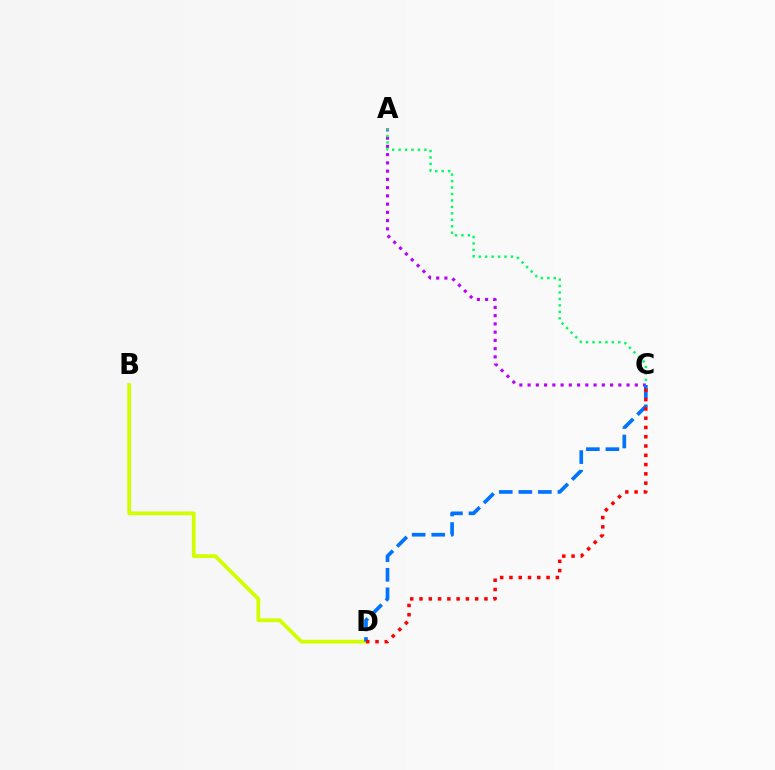{('B', 'D'): [{'color': '#d1ff00', 'line_style': 'solid', 'thickness': 2.71}], ('A', 'C'): [{'color': '#b900ff', 'line_style': 'dotted', 'thickness': 2.24}, {'color': '#00ff5c', 'line_style': 'dotted', 'thickness': 1.75}], ('C', 'D'): [{'color': '#0074ff', 'line_style': 'dashed', 'thickness': 2.66}, {'color': '#ff0000', 'line_style': 'dotted', 'thickness': 2.52}]}